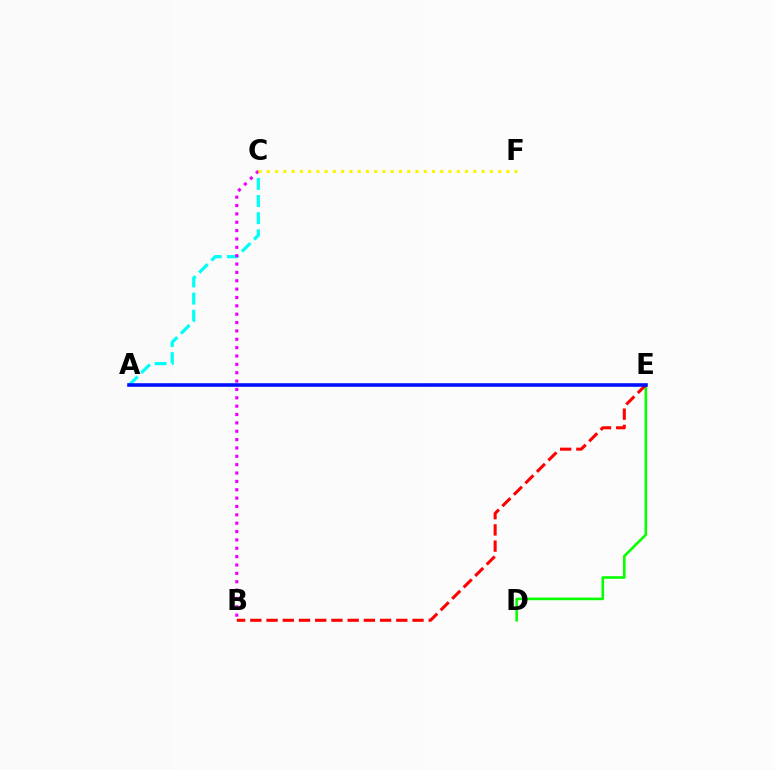{('A', 'C'): [{'color': '#00fff6', 'line_style': 'dashed', 'thickness': 2.33}], ('B', 'C'): [{'color': '#ee00ff', 'line_style': 'dotted', 'thickness': 2.27}], ('D', 'E'): [{'color': '#08ff00', 'line_style': 'solid', 'thickness': 1.88}], ('B', 'E'): [{'color': '#ff0000', 'line_style': 'dashed', 'thickness': 2.2}], ('A', 'E'): [{'color': '#0010ff', 'line_style': 'solid', 'thickness': 2.58}], ('C', 'F'): [{'color': '#fcf500', 'line_style': 'dotted', 'thickness': 2.24}]}